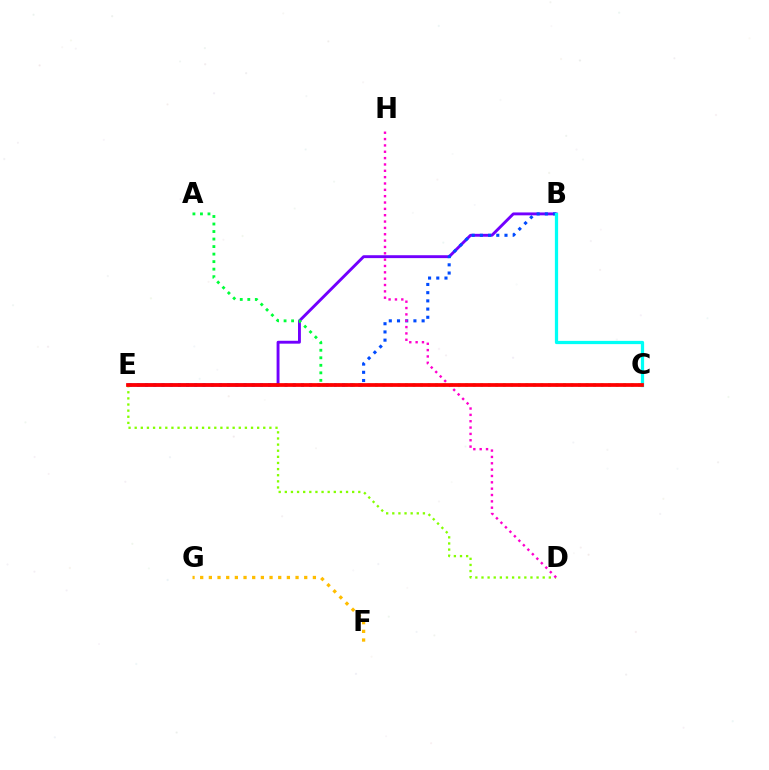{('F', 'G'): [{'color': '#ffbd00', 'line_style': 'dotted', 'thickness': 2.36}], ('B', 'E'): [{'color': '#7200ff', 'line_style': 'solid', 'thickness': 2.08}, {'color': '#004bff', 'line_style': 'dotted', 'thickness': 2.23}], ('D', 'E'): [{'color': '#84ff00', 'line_style': 'dotted', 'thickness': 1.66}], ('D', 'H'): [{'color': '#ff00cf', 'line_style': 'dotted', 'thickness': 1.72}], ('A', 'C'): [{'color': '#00ff39', 'line_style': 'dotted', 'thickness': 2.04}], ('B', 'C'): [{'color': '#00fff6', 'line_style': 'solid', 'thickness': 2.33}], ('C', 'E'): [{'color': '#ff0000', 'line_style': 'solid', 'thickness': 2.7}]}